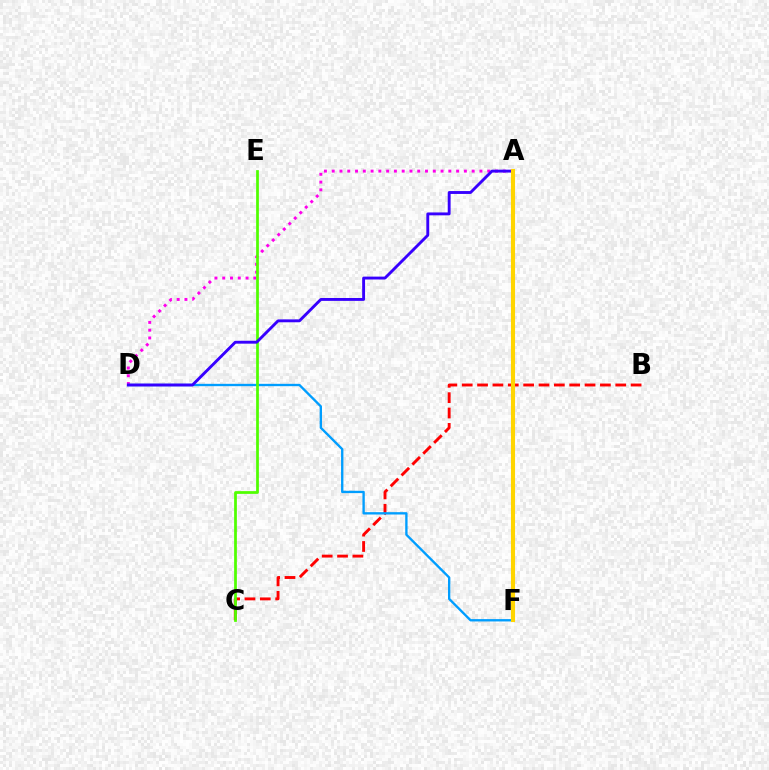{('B', 'C'): [{'color': '#ff0000', 'line_style': 'dashed', 'thickness': 2.09}], ('A', 'F'): [{'color': '#00ff86', 'line_style': 'solid', 'thickness': 1.59}, {'color': '#ffd500', 'line_style': 'solid', 'thickness': 2.96}], ('A', 'D'): [{'color': '#ff00ed', 'line_style': 'dotted', 'thickness': 2.11}, {'color': '#3700ff', 'line_style': 'solid', 'thickness': 2.08}], ('D', 'F'): [{'color': '#009eff', 'line_style': 'solid', 'thickness': 1.69}], ('C', 'E'): [{'color': '#4fff00', 'line_style': 'solid', 'thickness': 1.97}]}